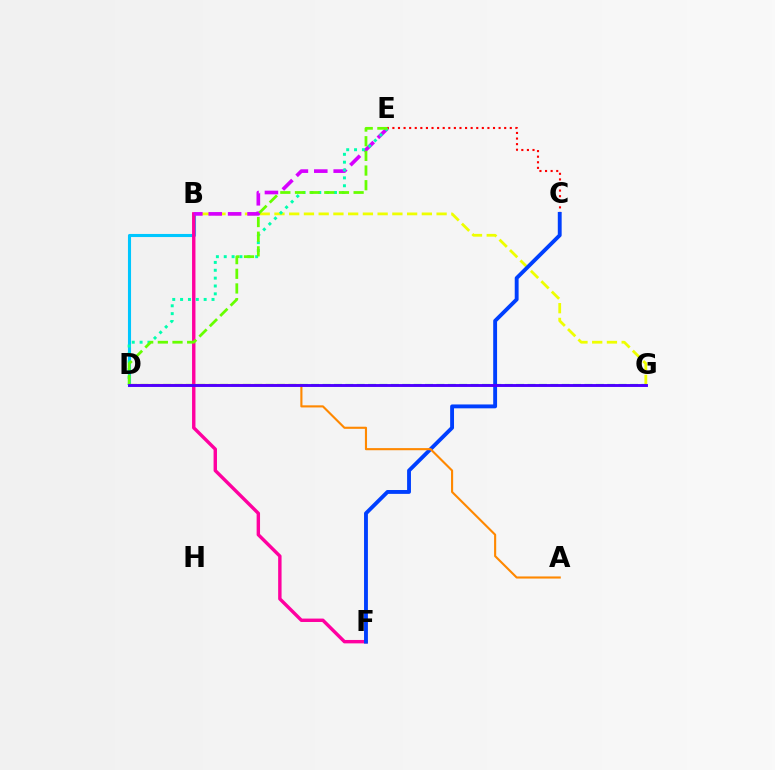{('B', 'D'): [{'color': '#00c7ff', 'line_style': 'solid', 'thickness': 2.22}], ('C', 'E'): [{'color': '#ff0000', 'line_style': 'dotted', 'thickness': 1.52}], ('B', 'G'): [{'color': '#eeff00', 'line_style': 'dashed', 'thickness': 2.0}], ('B', 'F'): [{'color': '#ff00a0', 'line_style': 'solid', 'thickness': 2.45}], ('B', 'E'): [{'color': '#d600ff', 'line_style': 'dashed', 'thickness': 2.63}], ('D', 'G'): [{'color': '#00ff27', 'line_style': 'dashed', 'thickness': 1.55}, {'color': '#4f00ff', 'line_style': 'solid', 'thickness': 2.09}], ('C', 'F'): [{'color': '#003fff', 'line_style': 'solid', 'thickness': 2.79}], ('D', 'E'): [{'color': '#00ffaf', 'line_style': 'dotted', 'thickness': 2.13}, {'color': '#66ff00', 'line_style': 'dashed', 'thickness': 1.99}], ('A', 'D'): [{'color': '#ff8800', 'line_style': 'solid', 'thickness': 1.53}]}